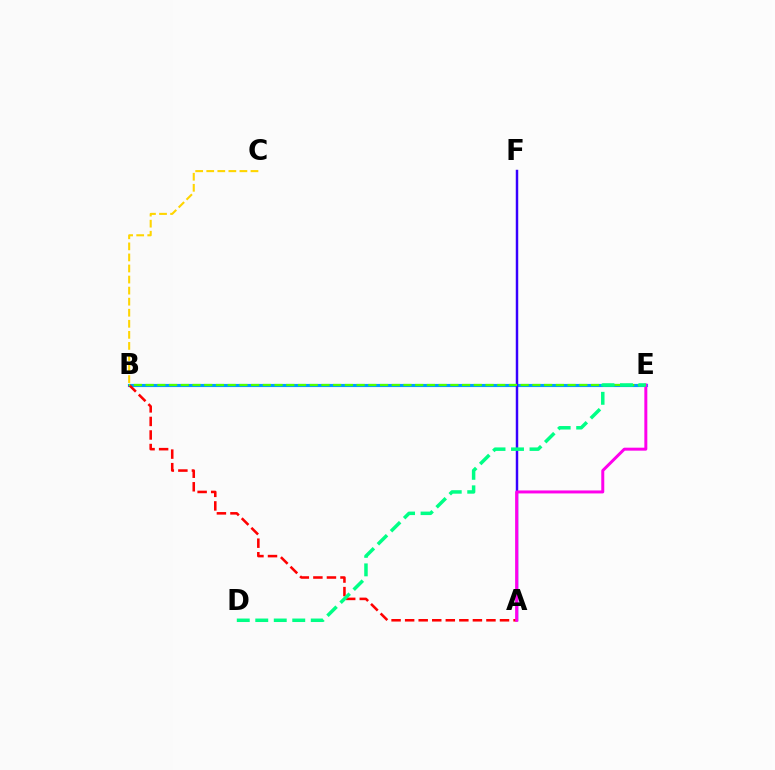{('B', 'E'): [{'color': '#009eff', 'line_style': 'solid', 'thickness': 2.26}, {'color': '#4fff00', 'line_style': 'dashed', 'thickness': 1.59}], ('A', 'F'): [{'color': '#3700ff', 'line_style': 'solid', 'thickness': 1.77}], ('B', 'C'): [{'color': '#ffd500', 'line_style': 'dashed', 'thickness': 1.5}], ('A', 'B'): [{'color': '#ff0000', 'line_style': 'dashed', 'thickness': 1.84}], ('A', 'E'): [{'color': '#ff00ed', 'line_style': 'solid', 'thickness': 2.14}], ('D', 'E'): [{'color': '#00ff86', 'line_style': 'dashed', 'thickness': 2.51}]}